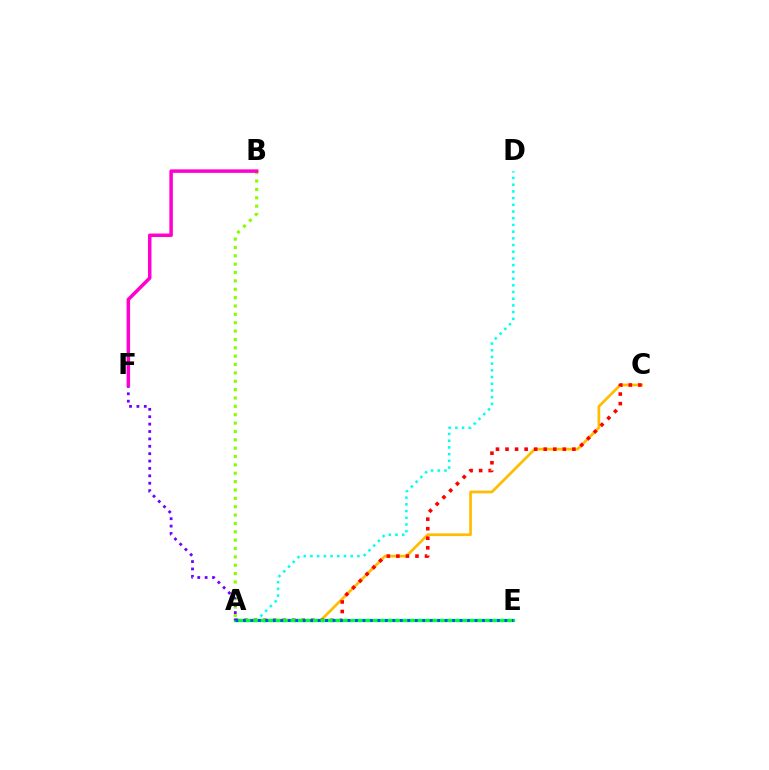{('A', 'B'): [{'color': '#84ff00', 'line_style': 'dotted', 'thickness': 2.27}], ('A', 'C'): [{'color': '#ffbd00', 'line_style': 'solid', 'thickness': 1.96}, {'color': '#ff0000', 'line_style': 'dotted', 'thickness': 2.6}], ('A', 'D'): [{'color': '#00fff6', 'line_style': 'dotted', 'thickness': 1.82}], ('A', 'E'): [{'color': '#00ff39', 'line_style': 'solid', 'thickness': 2.4}, {'color': '#004bff', 'line_style': 'dotted', 'thickness': 2.03}], ('A', 'F'): [{'color': '#7200ff', 'line_style': 'dotted', 'thickness': 2.01}], ('B', 'F'): [{'color': '#ff00cf', 'line_style': 'solid', 'thickness': 2.52}]}